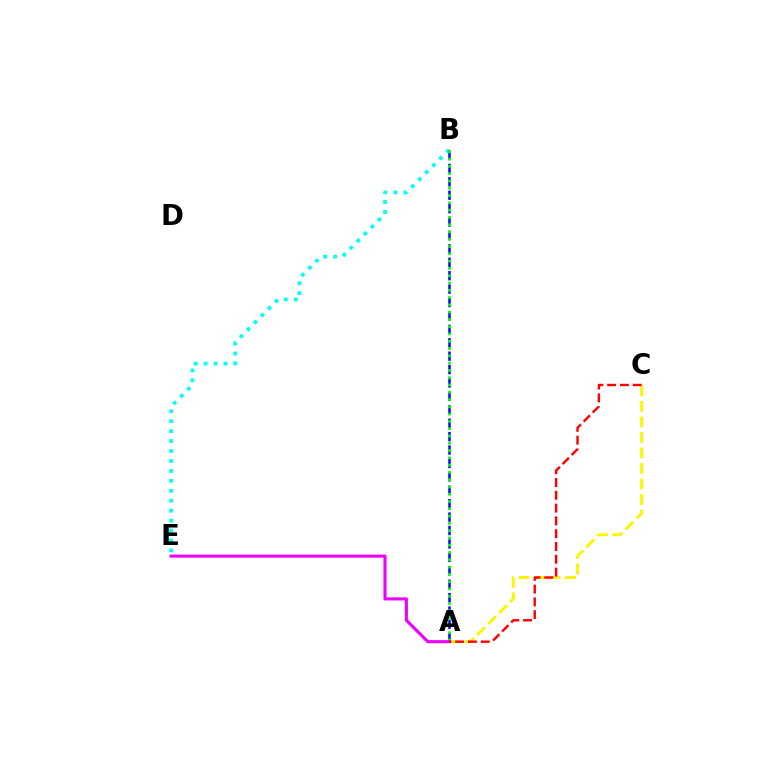{('B', 'E'): [{'color': '#00fff6', 'line_style': 'dotted', 'thickness': 2.7}], ('A', 'B'): [{'color': '#0010ff', 'line_style': 'dashed', 'thickness': 1.82}, {'color': '#08ff00', 'line_style': 'dotted', 'thickness': 1.98}], ('A', 'C'): [{'color': '#fcf500', 'line_style': 'dashed', 'thickness': 2.11}, {'color': '#ff0000', 'line_style': 'dashed', 'thickness': 1.74}], ('A', 'E'): [{'color': '#ee00ff', 'line_style': 'solid', 'thickness': 2.22}]}